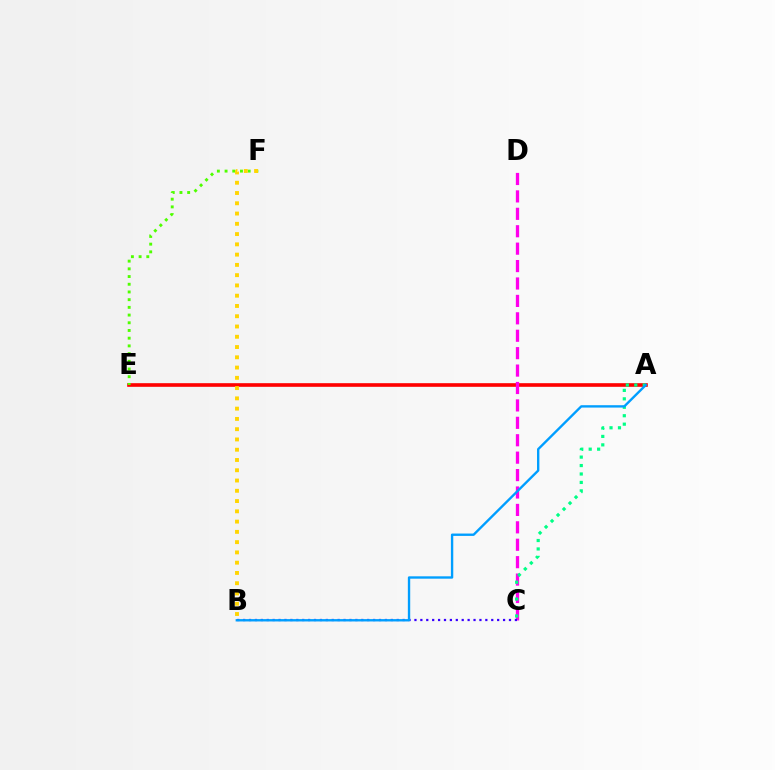{('A', 'E'): [{'color': '#ff0000', 'line_style': 'solid', 'thickness': 2.62}], ('E', 'F'): [{'color': '#4fff00', 'line_style': 'dotted', 'thickness': 2.09}], ('C', 'D'): [{'color': '#ff00ed', 'line_style': 'dashed', 'thickness': 2.37}], ('B', 'C'): [{'color': '#3700ff', 'line_style': 'dotted', 'thickness': 1.61}], ('A', 'C'): [{'color': '#00ff86', 'line_style': 'dotted', 'thickness': 2.29}], ('A', 'B'): [{'color': '#009eff', 'line_style': 'solid', 'thickness': 1.7}], ('B', 'F'): [{'color': '#ffd500', 'line_style': 'dotted', 'thickness': 2.79}]}